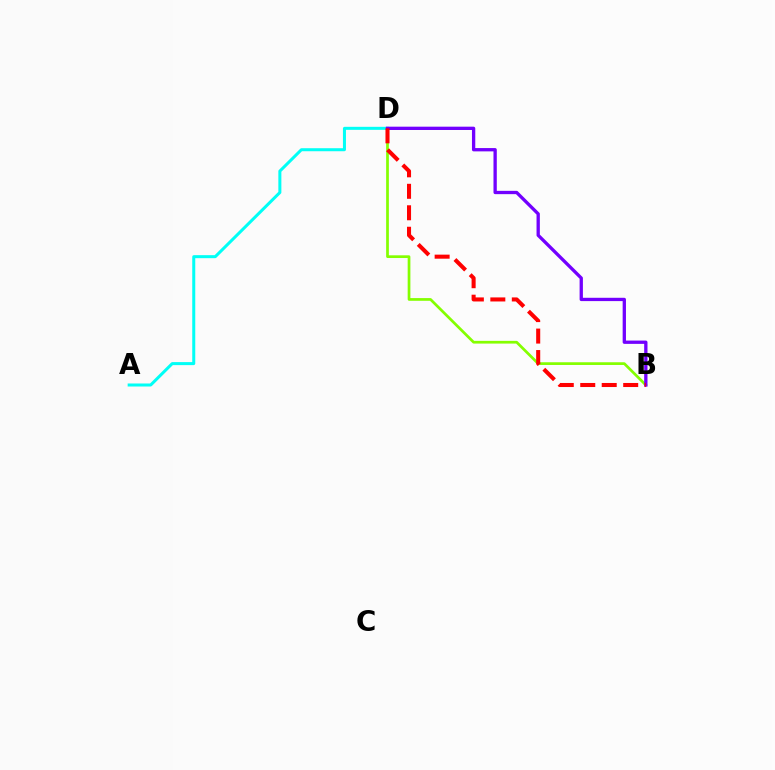{('B', 'D'): [{'color': '#84ff00', 'line_style': 'solid', 'thickness': 1.96}, {'color': '#7200ff', 'line_style': 'solid', 'thickness': 2.38}, {'color': '#ff0000', 'line_style': 'dashed', 'thickness': 2.92}], ('A', 'D'): [{'color': '#00fff6', 'line_style': 'solid', 'thickness': 2.17}]}